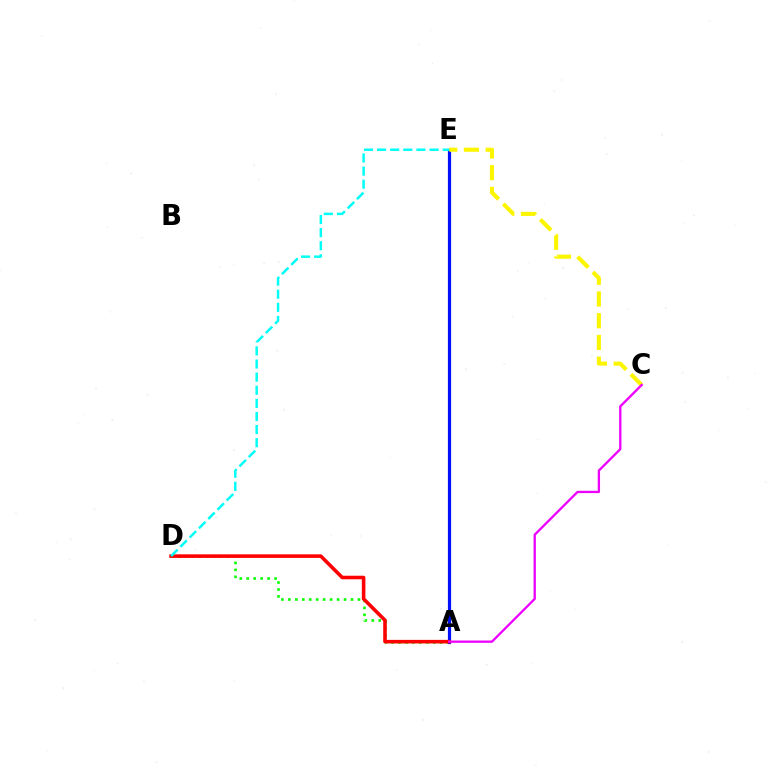{('A', 'D'): [{'color': '#08ff00', 'line_style': 'dotted', 'thickness': 1.89}, {'color': '#ff0000', 'line_style': 'solid', 'thickness': 2.57}], ('A', 'E'): [{'color': '#0010ff', 'line_style': 'solid', 'thickness': 2.31}], ('C', 'E'): [{'color': '#fcf500', 'line_style': 'dashed', 'thickness': 2.95}], ('D', 'E'): [{'color': '#00fff6', 'line_style': 'dashed', 'thickness': 1.78}], ('A', 'C'): [{'color': '#ee00ff', 'line_style': 'solid', 'thickness': 1.67}]}